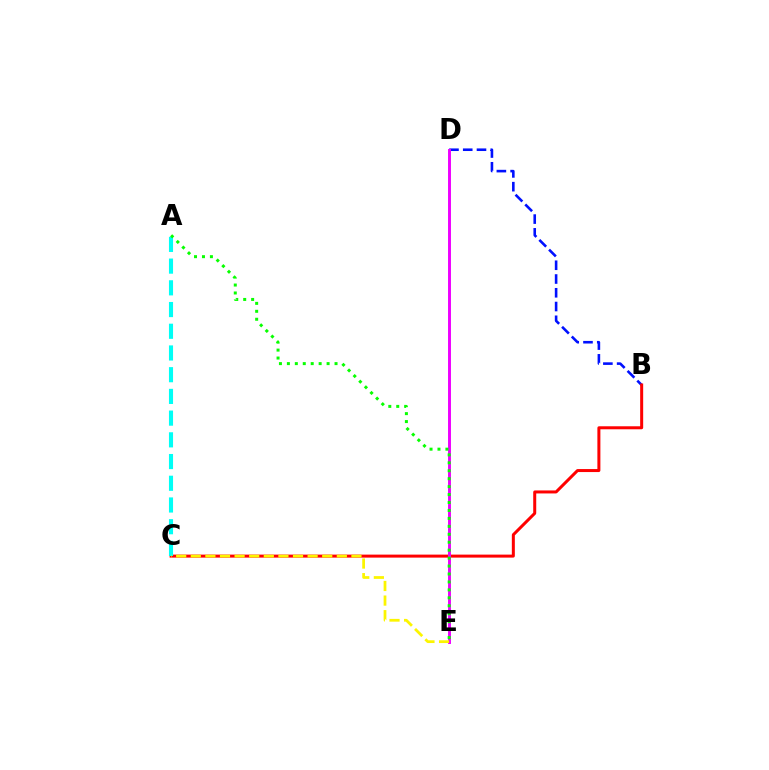{('B', 'D'): [{'color': '#0010ff', 'line_style': 'dashed', 'thickness': 1.87}], ('B', 'C'): [{'color': '#ff0000', 'line_style': 'solid', 'thickness': 2.16}], ('D', 'E'): [{'color': '#ee00ff', 'line_style': 'solid', 'thickness': 2.12}], ('A', 'C'): [{'color': '#00fff6', 'line_style': 'dashed', 'thickness': 2.95}], ('C', 'E'): [{'color': '#fcf500', 'line_style': 'dashed', 'thickness': 1.98}], ('A', 'E'): [{'color': '#08ff00', 'line_style': 'dotted', 'thickness': 2.16}]}